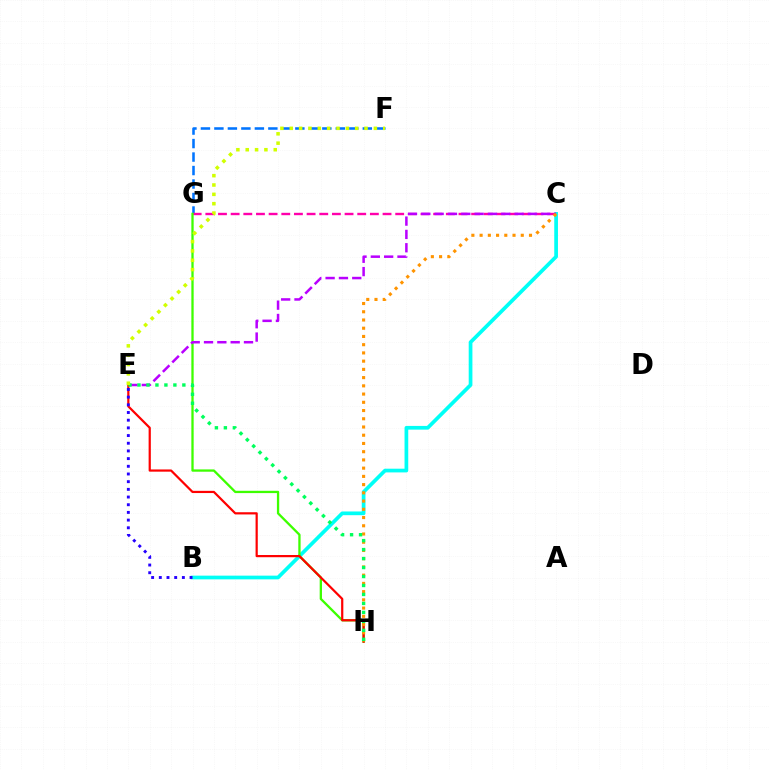{('F', 'G'): [{'color': '#0074ff', 'line_style': 'dashed', 'thickness': 1.83}], ('B', 'C'): [{'color': '#00fff6', 'line_style': 'solid', 'thickness': 2.67}], ('C', 'G'): [{'color': '#ff00ac', 'line_style': 'dashed', 'thickness': 1.72}], ('G', 'H'): [{'color': '#3dff00', 'line_style': 'solid', 'thickness': 1.66}], ('C', 'E'): [{'color': '#b900ff', 'line_style': 'dashed', 'thickness': 1.81}], ('E', 'H'): [{'color': '#ff0000', 'line_style': 'solid', 'thickness': 1.59}, {'color': '#00ff5c', 'line_style': 'dotted', 'thickness': 2.44}], ('C', 'H'): [{'color': '#ff9400', 'line_style': 'dotted', 'thickness': 2.24}], ('B', 'E'): [{'color': '#2500ff', 'line_style': 'dotted', 'thickness': 2.09}], ('E', 'F'): [{'color': '#d1ff00', 'line_style': 'dotted', 'thickness': 2.54}]}